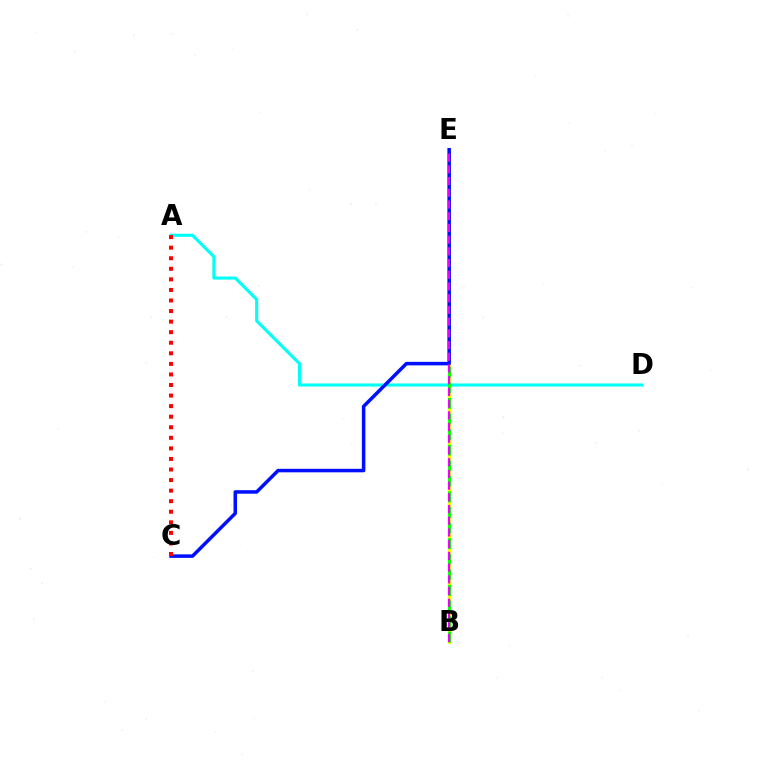{('A', 'D'): [{'color': '#00fff6', 'line_style': 'solid', 'thickness': 2.23}], ('B', 'E'): [{'color': '#fcf500', 'line_style': 'solid', 'thickness': 2.14}, {'color': '#08ff00', 'line_style': 'dashed', 'thickness': 2.12}, {'color': '#ee00ff', 'line_style': 'dashed', 'thickness': 1.59}], ('C', 'E'): [{'color': '#0010ff', 'line_style': 'solid', 'thickness': 2.53}], ('A', 'C'): [{'color': '#ff0000', 'line_style': 'dotted', 'thickness': 2.87}]}